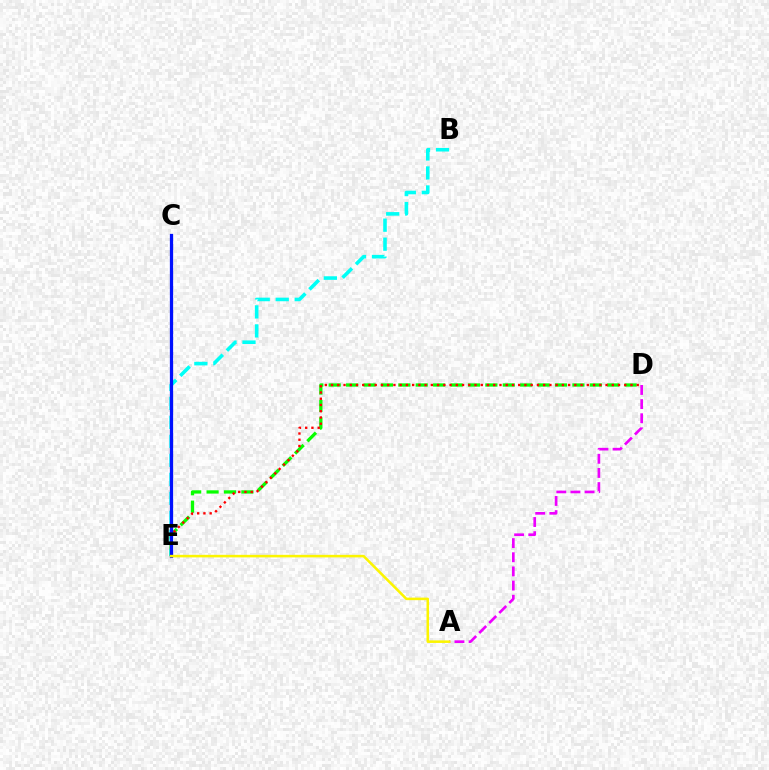{('D', 'E'): [{'color': '#08ff00', 'line_style': 'dashed', 'thickness': 2.36}, {'color': '#ff0000', 'line_style': 'dotted', 'thickness': 1.7}], ('A', 'D'): [{'color': '#ee00ff', 'line_style': 'dashed', 'thickness': 1.92}], ('B', 'E'): [{'color': '#00fff6', 'line_style': 'dashed', 'thickness': 2.58}], ('C', 'E'): [{'color': '#0010ff', 'line_style': 'solid', 'thickness': 2.34}], ('A', 'E'): [{'color': '#fcf500', 'line_style': 'solid', 'thickness': 1.84}]}